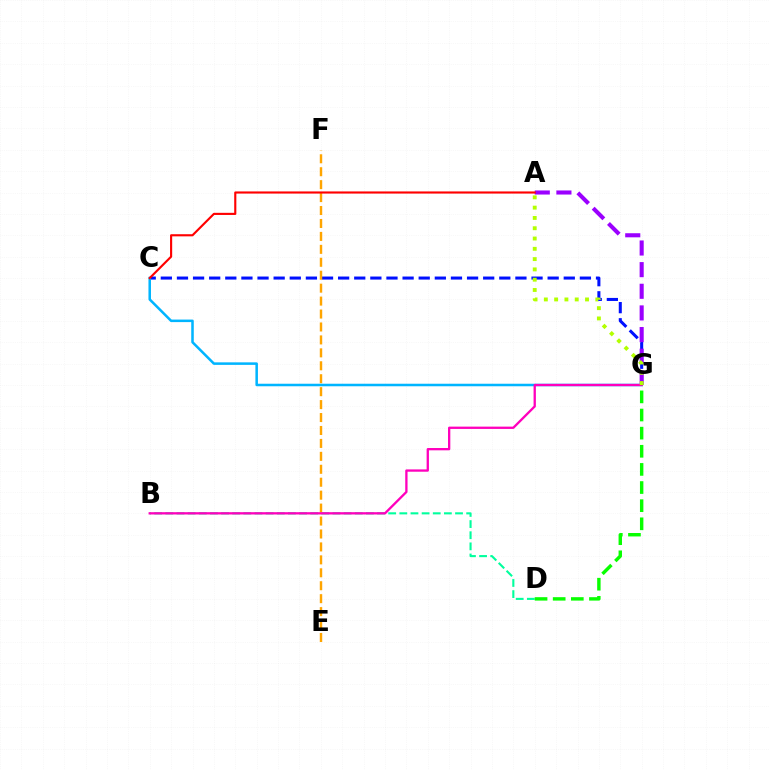{('C', 'G'): [{'color': '#0010ff', 'line_style': 'dashed', 'thickness': 2.19}, {'color': '#00b5ff', 'line_style': 'solid', 'thickness': 1.82}], ('B', 'D'): [{'color': '#00ff9d', 'line_style': 'dashed', 'thickness': 1.51}], ('A', 'G'): [{'color': '#9b00ff', 'line_style': 'dashed', 'thickness': 2.94}, {'color': '#b3ff00', 'line_style': 'dotted', 'thickness': 2.8}], ('E', 'F'): [{'color': '#ffa500', 'line_style': 'dashed', 'thickness': 1.76}], ('B', 'G'): [{'color': '#ff00bd', 'line_style': 'solid', 'thickness': 1.66}], ('A', 'C'): [{'color': '#ff0000', 'line_style': 'solid', 'thickness': 1.54}], ('D', 'G'): [{'color': '#08ff00', 'line_style': 'dashed', 'thickness': 2.46}]}